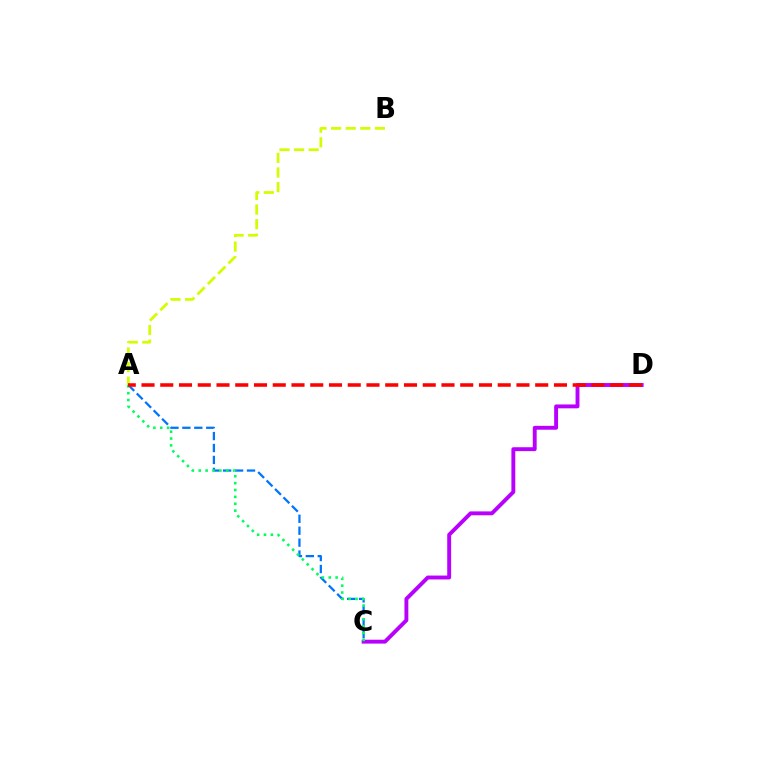{('A', 'B'): [{'color': '#d1ff00', 'line_style': 'dashed', 'thickness': 1.98}], ('A', 'C'): [{'color': '#0074ff', 'line_style': 'dashed', 'thickness': 1.62}, {'color': '#00ff5c', 'line_style': 'dotted', 'thickness': 1.87}], ('C', 'D'): [{'color': '#b900ff', 'line_style': 'solid', 'thickness': 2.8}], ('A', 'D'): [{'color': '#ff0000', 'line_style': 'dashed', 'thickness': 2.55}]}